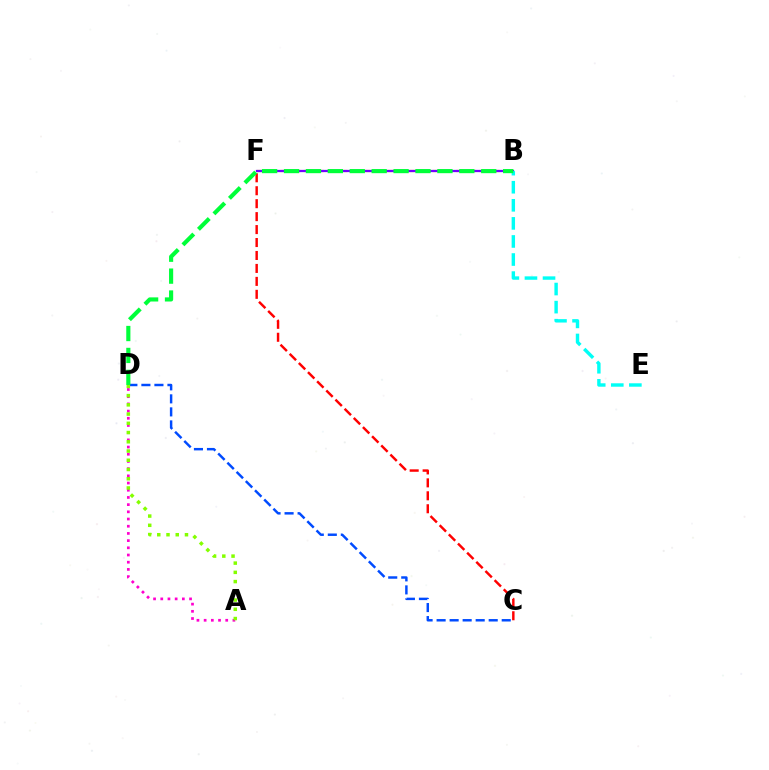{('B', 'F'): [{'color': '#ffbd00', 'line_style': 'dashed', 'thickness': 1.59}, {'color': '#7200ff', 'line_style': 'solid', 'thickness': 1.63}], ('C', 'F'): [{'color': '#ff0000', 'line_style': 'dashed', 'thickness': 1.76}], ('A', 'D'): [{'color': '#ff00cf', 'line_style': 'dotted', 'thickness': 1.96}, {'color': '#84ff00', 'line_style': 'dotted', 'thickness': 2.51}], ('C', 'D'): [{'color': '#004bff', 'line_style': 'dashed', 'thickness': 1.77}], ('B', 'E'): [{'color': '#00fff6', 'line_style': 'dashed', 'thickness': 2.46}], ('B', 'D'): [{'color': '#00ff39', 'line_style': 'dashed', 'thickness': 2.98}]}